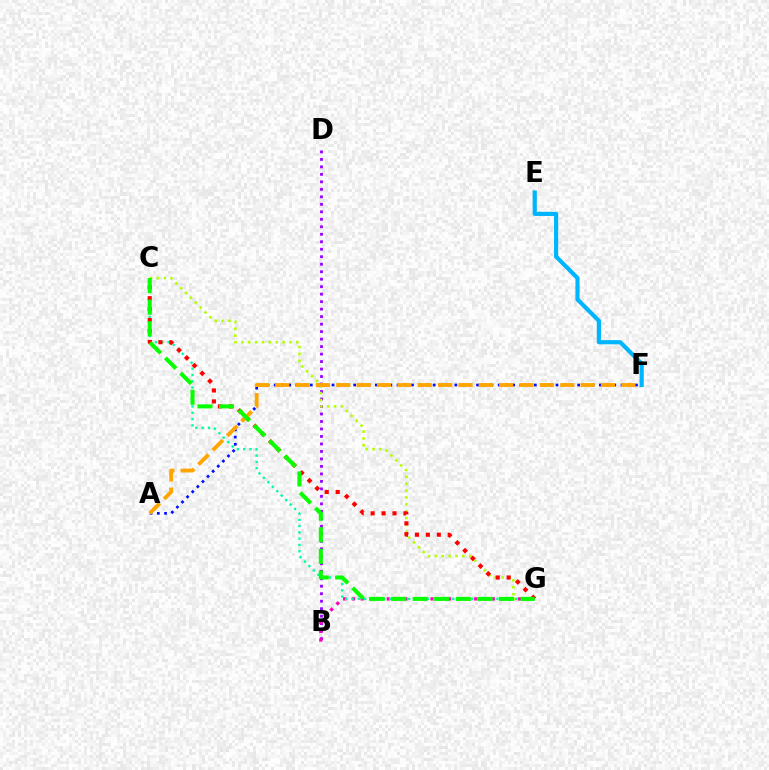{('E', 'F'): [{'color': '#00b5ff', 'line_style': 'solid', 'thickness': 2.99}], ('A', 'F'): [{'color': '#0010ff', 'line_style': 'dotted', 'thickness': 1.96}, {'color': '#ffa500', 'line_style': 'dashed', 'thickness': 2.77}], ('B', 'D'): [{'color': '#9b00ff', 'line_style': 'dotted', 'thickness': 2.03}], ('C', 'G'): [{'color': '#b3ff00', 'line_style': 'dotted', 'thickness': 1.87}, {'color': '#00ff9d', 'line_style': 'dotted', 'thickness': 1.71}, {'color': '#ff0000', 'line_style': 'dotted', 'thickness': 2.97}, {'color': '#08ff00', 'line_style': 'dashed', 'thickness': 2.93}], ('B', 'G'): [{'color': '#ff00bd', 'line_style': 'dotted', 'thickness': 2.37}]}